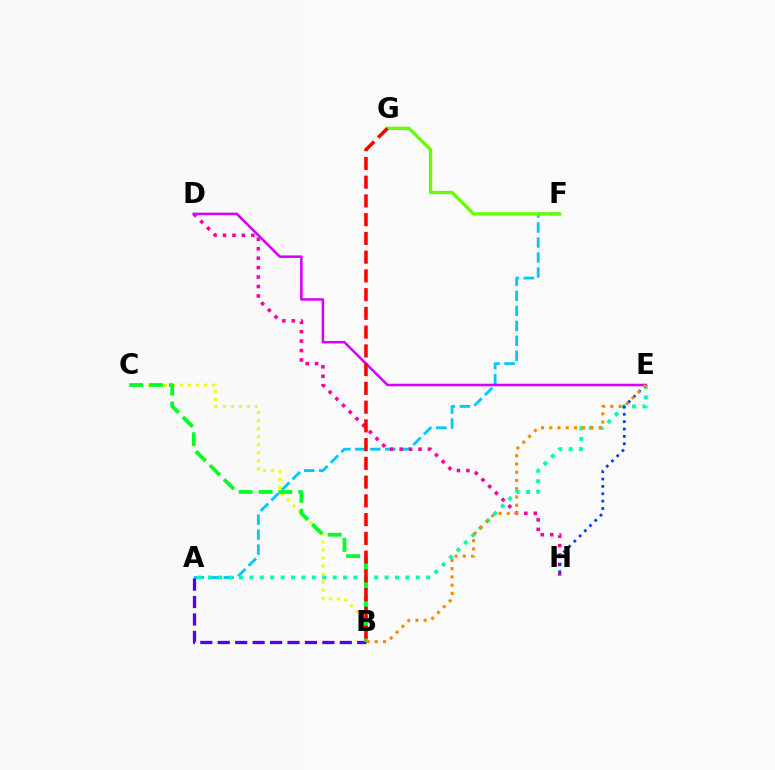{('B', 'C'): [{'color': '#eeff00', 'line_style': 'dotted', 'thickness': 2.18}, {'color': '#00ff27', 'line_style': 'dashed', 'thickness': 2.7}], ('A', 'F'): [{'color': '#00c7ff', 'line_style': 'dashed', 'thickness': 2.03}], ('D', 'H'): [{'color': '#ff00a0', 'line_style': 'dotted', 'thickness': 2.57}], ('D', 'E'): [{'color': '#d600ff', 'line_style': 'solid', 'thickness': 1.83}], ('A', 'B'): [{'color': '#4f00ff', 'line_style': 'dashed', 'thickness': 2.37}], ('A', 'E'): [{'color': '#00ffaf', 'line_style': 'dotted', 'thickness': 2.83}], ('E', 'H'): [{'color': '#003fff', 'line_style': 'dotted', 'thickness': 2.0}], ('B', 'E'): [{'color': '#ff8800', 'line_style': 'dotted', 'thickness': 2.24}], ('F', 'G'): [{'color': '#66ff00', 'line_style': 'solid', 'thickness': 2.37}], ('B', 'G'): [{'color': '#ff0000', 'line_style': 'dashed', 'thickness': 2.55}]}